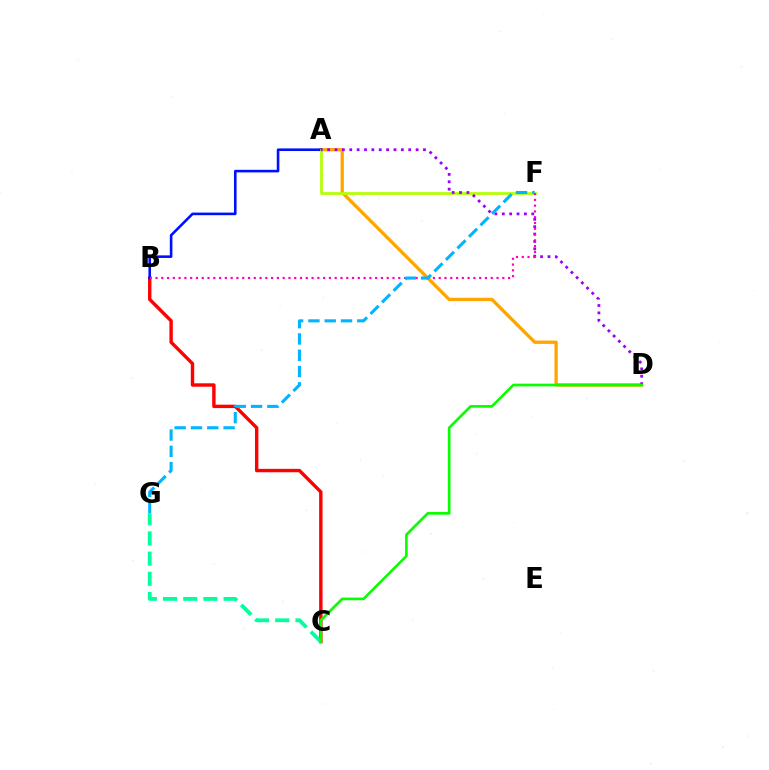{('B', 'C'): [{'color': '#ff0000', 'line_style': 'solid', 'thickness': 2.45}], ('A', 'D'): [{'color': '#ffa500', 'line_style': 'solid', 'thickness': 2.39}, {'color': '#9b00ff', 'line_style': 'dotted', 'thickness': 2.0}], ('A', 'B'): [{'color': '#0010ff', 'line_style': 'solid', 'thickness': 1.87}], ('A', 'F'): [{'color': '#b3ff00', 'line_style': 'solid', 'thickness': 1.96}], ('B', 'F'): [{'color': '#ff00bd', 'line_style': 'dotted', 'thickness': 1.57}], ('C', 'G'): [{'color': '#00ff9d', 'line_style': 'dashed', 'thickness': 2.74}], ('C', 'D'): [{'color': '#08ff00', 'line_style': 'solid', 'thickness': 1.92}], ('F', 'G'): [{'color': '#00b5ff', 'line_style': 'dashed', 'thickness': 2.21}]}